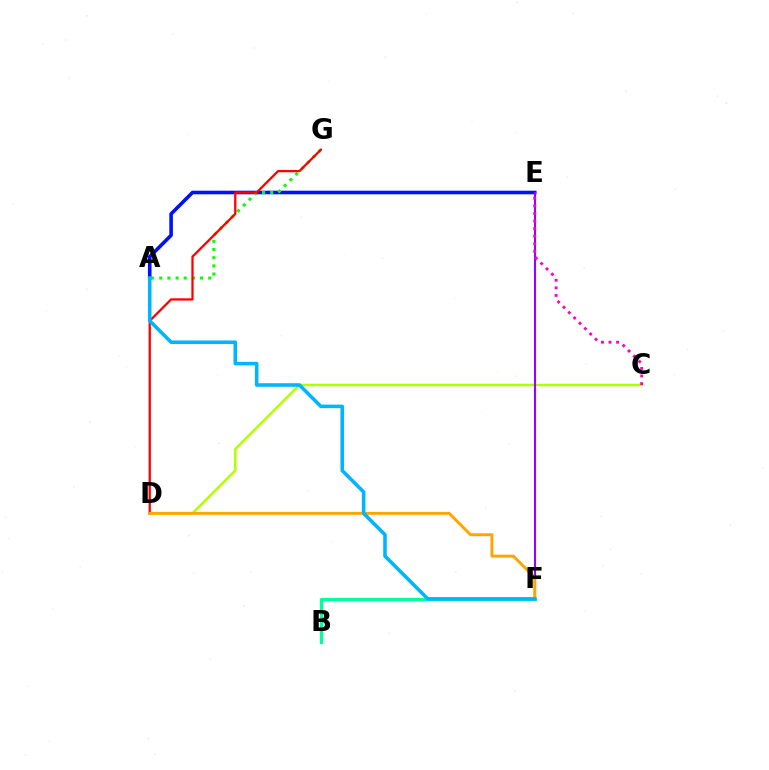{('A', 'E'): [{'color': '#0010ff', 'line_style': 'solid', 'thickness': 2.59}], ('C', 'D'): [{'color': '#b3ff00', 'line_style': 'solid', 'thickness': 1.84}], ('E', 'F'): [{'color': '#9b00ff', 'line_style': 'solid', 'thickness': 1.51}], ('C', 'E'): [{'color': '#ff00bd', 'line_style': 'dotted', 'thickness': 2.05}], ('A', 'G'): [{'color': '#08ff00', 'line_style': 'dotted', 'thickness': 2.22}], ('B', 'F'): [{'color': '#00ff9d', 'line_style': 'solid', 'thickness': 2.34}], ('D', 'G'): [{'color': '#ff0000', 'line_style': 'solid', 'thickness': 1.64}], ('D', 'F'): [{'color': '#ffa500', 'line_style': 'solid', 'thickness': 2.12}], ('A', 'F'): [{'color': '#00b5ff', 'line_style': 'solid', 'thickness': 2.57}]}